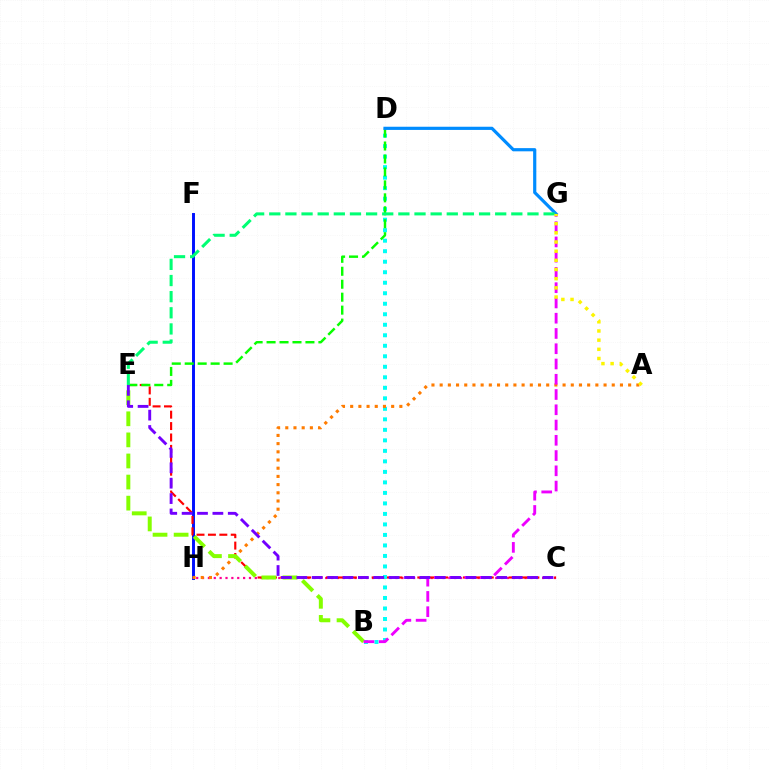{('C', 'H'): [{'color': '#ff0094', 'line_style': 'dotted', 'thickness': 1.59}], ('F', 'H'): [{'color': '#0010ff', 'line_style': 'solid', 'thickness': 2.11}], ('C', 'E'): [{'color': '#ff0000', 'line_style': 'dashed', 'thickness': 1.55}, {'color': '#7200ff', 'line_style': 'dashed', 'thickness': 2.09}], ('B', 'D'): [{'color': '#00fff6', 'line_style': 'dotted', 'thickness': 2.85}], ('A', 'H'): [{'color': '#ff7c00', 'line_style': 'dotted', 'thickness': 2.23}], ('D', 'E'): [{'color': '#08ff00', 'line_style': 'dashed', 'thickness': 1.76}], ('B', 'E'): [{'color': '#84ff00', 'line_style': 'dashed', 'thickness': 2.86}], ('B', 'G'): [{'color': '#ee00ff', 'line_style': 'dashed', 'thickness': 2.07}], ('D', 'G'): [{'color': '#008cff', 'line_style': 'solid', 'thickness': 2.29}], ('E', 'G'): [{'color': '#00ff74', 'line_style': 'dashed', 'thickness': 2.19}], ('A', 'G'): [{'color': '#fcf500', 'line_style': 'dotted', 'thickness': 2.49}]}